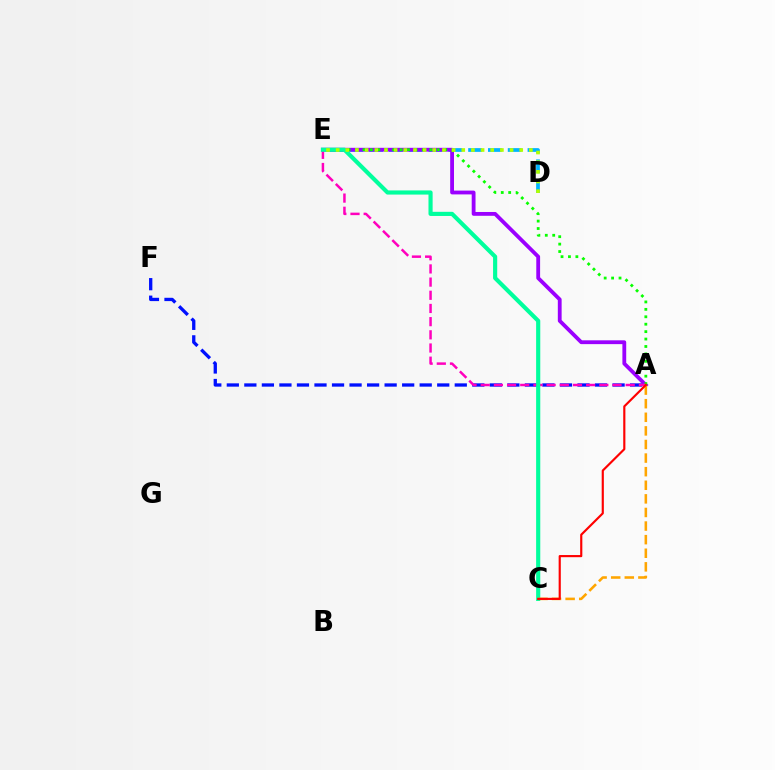{('A', 'F'): [{'color': '#0010ff', 'line_style': 'dashed', 'thickness': 2.38}], ('D', 'E'): [{'color': '#00b5ff', 'line_style': 'dashed', 'thickness': 2.69}, {'color': '#b3ff00', 'line_style': 'dotted', 'thickness': 2.62}], ('A', 'E'): [{'color': '#9b00ff', 'line_style': 'solid', 'thickness': 2.75}, {'color': '#08ff00', 'line_style': 'dotted', 'thickness': 2.02}, {'color': '#ff00bd', 'line_style': 'dashed', 'thickness': 1.79}], ('C', 'E'): [{'color': '#00ff9d', 'line_style': 'solid', 'thickness': 2.98}], ('A', 'C'): [{'color': '#ffa500', 'line_style': 'dashed', 'thickness': 1.85}, {'color': '#ff0000', 'line_style': 'solid', 'thickness': 1.55}]}